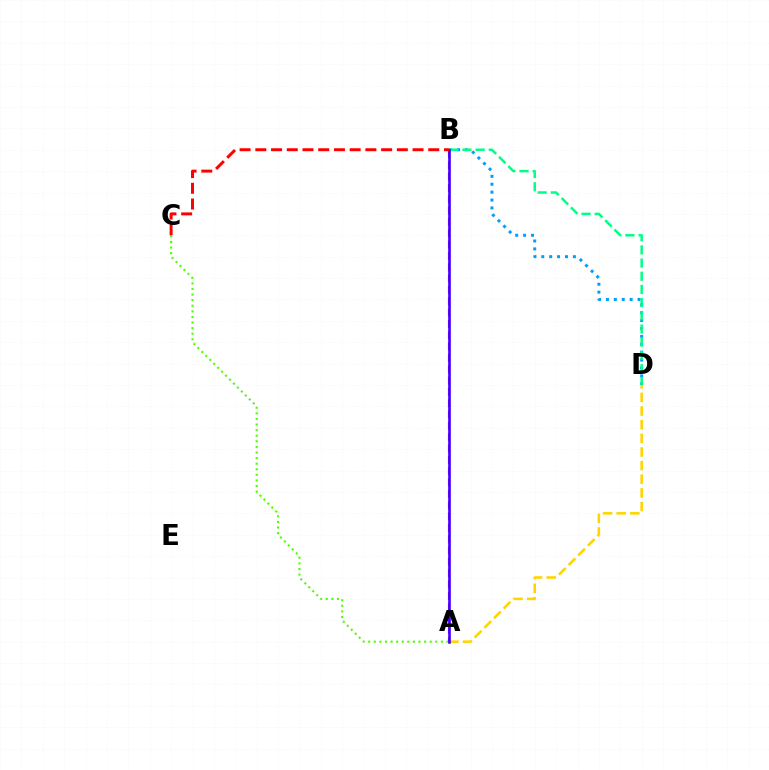{('A', 'B'): [{'color': '#ff00ed', 'line_style': 'dashed', 'thickness': 1.54}, {'color': '#3700ff', 'line_style': 'solid', 'thickness': 1.87}], ('A', 'C'): [{'color': '#4fff00', 'line_style': 'dotted', 'thickness': 1.52}], ('A', 'D'): [{'color': '#ffd500', 'line_style': 'dashed', 'thickness': 1.85}], ('B', 'D'): [{'color': '#009eff', 'line_style': 'dotted', 'thickness': 2.15}, {'color': '#00ff86', 'line_style': 'dashed', 'thickness': 1.79}], ('B', 'C'): [{'color': '#ff0000', 'line_style': 'dashed', 'thickness': 2.14}]}